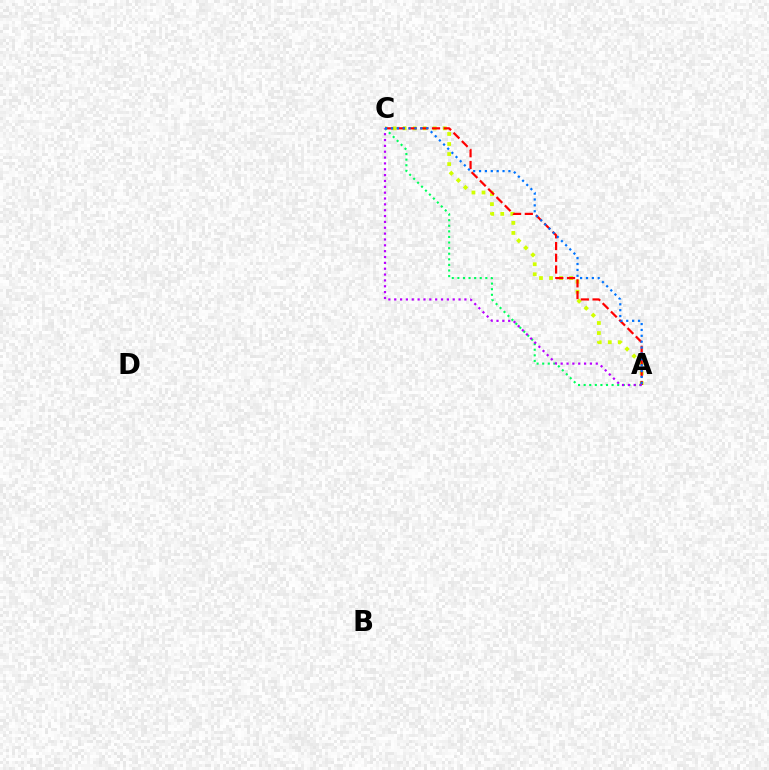{('A', 'C'): [{'color': '#d1ff00', 'line_style': 'dotted', 'thickness': 2.73}, {'color': '#ff0000', 'line_style': 'dashed', 'thickness': 1.59}, {'color': '#00ff5c', 'line_style': 'dotted', 'thickness': 1.52}, {'color': '#b900ff', 'line_style': 'dotted', 'thickness': 1.59}, {'color': '#0074ff', 'line_style': 'dotted', 'thickness': 1.6}]}